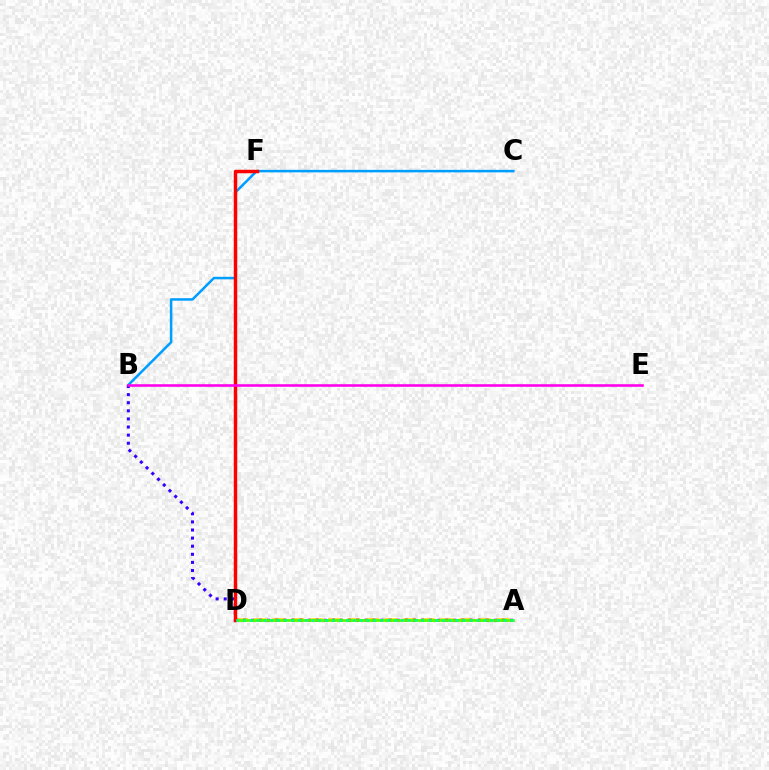{('B', 'C'): [{'color': '#009eff', 'line_style': 'solid', 'thickness': 1.81}], ('A', 'D'): [{'color': '#ffd500', 'line_style': 'dashed', 'thickness': 2.54}, {'color': '#4fff00', 'line_style': 'solid', 'thickness': 1.93}, {'color': '#00ff86', 'line_style': 'dotted', 'thickness': 1.87}], ('A', 'B'): [{'color': '#3700ff', 'line_style': 'dotted', 'thickness': 2.2}], ('D', 'F'): [{'color': '#ff0000', 'line_style': 'solid', 'thickness': 2.49}], ('B', 'E'): [{'color': '#ff00ed', 'line_style': 'solid', 'thickness': 1.85}]}